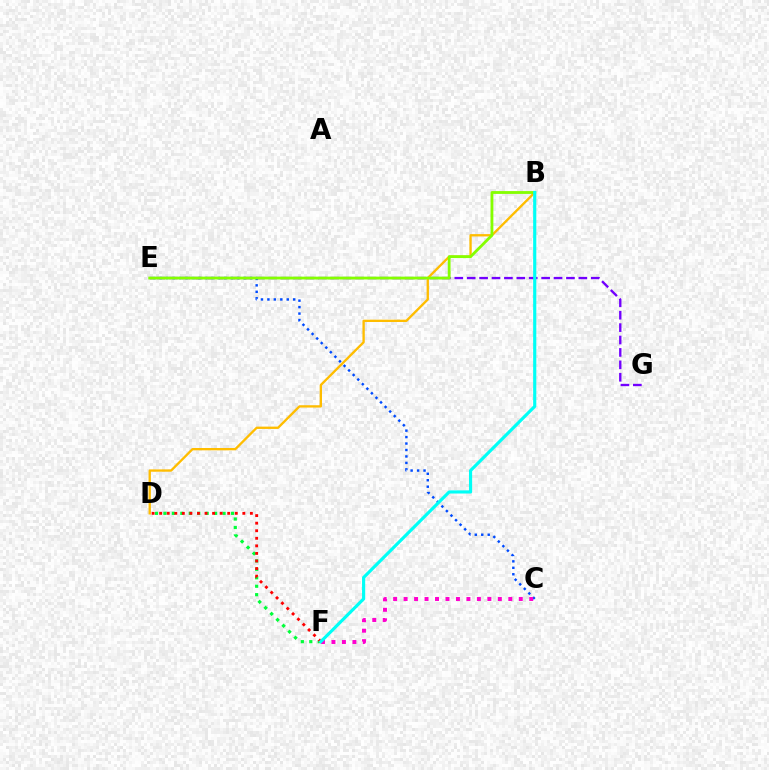{('E', 'G'): [{'color': '#7200ff', 'line_style': 'dashed', 'thickness': 1.69}], ('D', 'F'): [{'color': '#00ff39', 'line_style': 'dotted', 'thickness': 2.3}, {'color': '#ff0000', 'line_style': 'dotted', 'thickness': 2.05}], ('B', 'D'): [{'color': '#ffbd00', 'line_style': 'solid', 'thickness': 1.68}], ('C', 'E'): [{'color': '#004bff', 'line_style': 'dotted', 'thickness': 1.75}], ('B', 'E'): [{'color': '#84ff00', 'line_style': 'solid', 'thickness': 2.03}], ('C', 'F'): [{'color': '#ff00cf', 'line_style': 'dotted', 'thickness': 2.84}], ('B', 'F'): [{'color': '#00fff6', 'line_style': 'solid', 'thickness': 2.27}]}